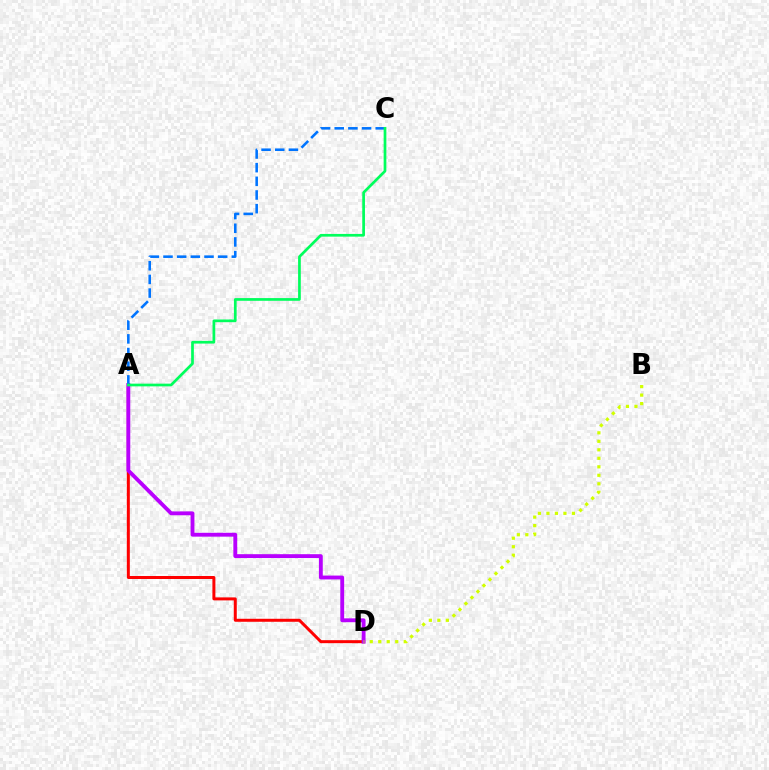{('A', 'D'): [{'color': '#ff0000', 'line_style': 'solid', 'thickness': 2.15}, {'color': '#b900ff', 'line_style': 'solid', 'thickness': 2.78}], ('B', 'D'): [{'color': '#d1ff00', 'line_style': 'dotted', 'thickness': 2.31}], ('A', 'C'): [{'color': '#0074ff', 'line_style': 'dashed', 'thickness': 1.86}, {'color': '#00ff5c', 'line_style': 'solid', 'thickness': 1.95}]}